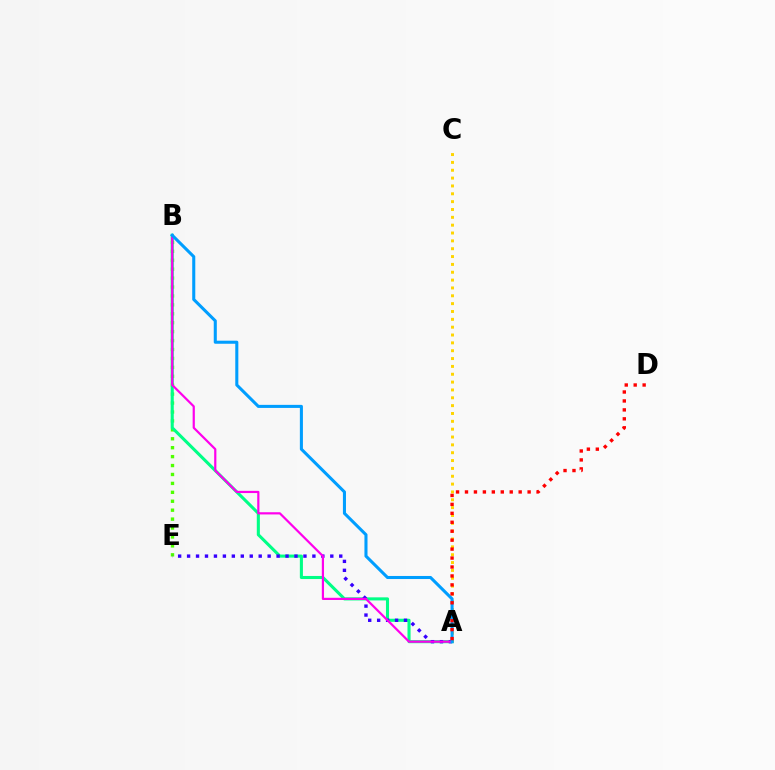{('B', 'E'): [{'color': '#4fff00', 'line_style': 'dotted', 'thickness': 2.43}], ('A', 'C'): [{'color': '#ffd500', 'line_style': 'dotted', 'thickness': 2.13}], ('A', 'B'): [{'color': '#00ff86', 'line_style': 'solid', 'thickness': 2.22}, {'color': '#ff00ed', 'line_style': 'solid', 'thickness': 1.59}, {'color': '#009eff', 'line_style': 'solid', 'thickness': 2.21}], ('A', 'E'): [{'color': '#3700ff', 'line_style': 'dotted', 'thickness': 2.43}], ('A', 'D'): [{'color': '#ff0000', 'line_style': 'dotted', 'thickness': 2.43}]}